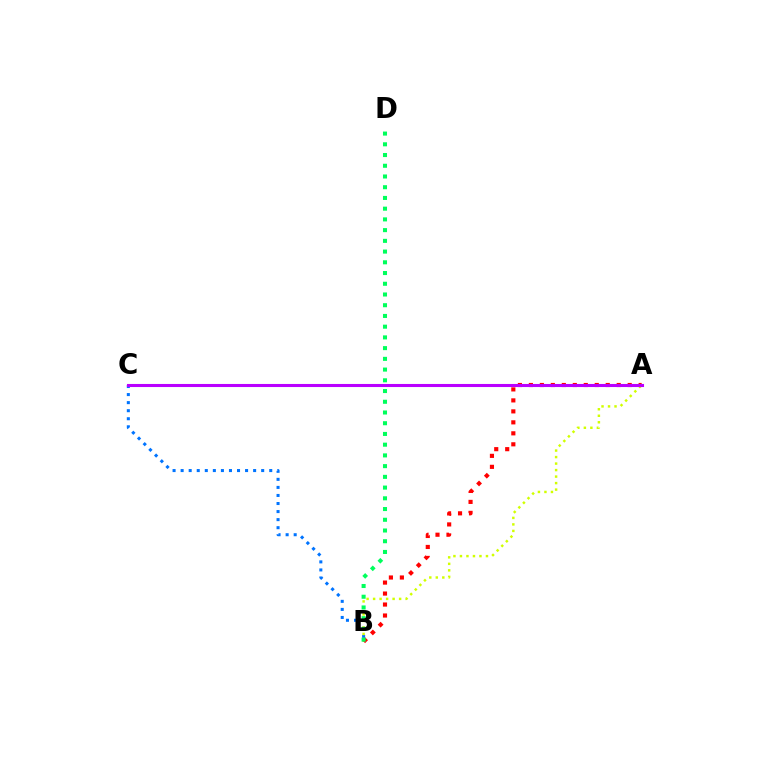{('B', 'C'): [{'color': '#0074ff', 'line_style': 'dotted', 'thickness': 2.19}], ('A', 'B'): [{'color': '#d1ff00', 'line_style': 'dotted', 'thickness': 1.77}, {'color': '#ff0000', 'line_style': 'dotted', 'thickness': 2.98}], ('A', 'C'): [{'color': '#b900ff', 'line_style': 'solid', 'thickness': 2.22}], ('B', 'D'): [{'color': '#00ff5c', 'line_style': 'dotted', 'thickness': 2.91}]}